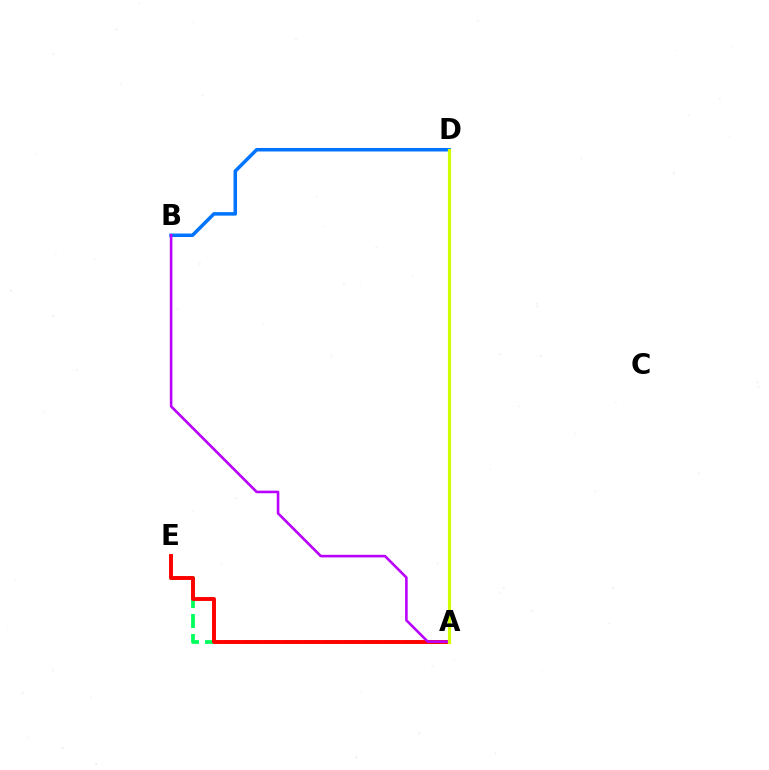{('A', 'E'): [{'color': '#00ff5c', 'line_style': 'dashed', 'thickness': 2.72}, {'color': '#ff0000', 'line_style': 'solid', 'thickness': 2.81}], ('B', 'D'): [{'color': '#0074ff', 'line_style': 'solid', 'thickness': 2.52}], ('A', 'B'): [{'color': '#b900ff', 'line_style': 'solid', 'thickness': 1.86}], ('A', 'D'): [{'color': '#d1ff00', 'line_style': 'solid', 'thickness': 2.3}]}